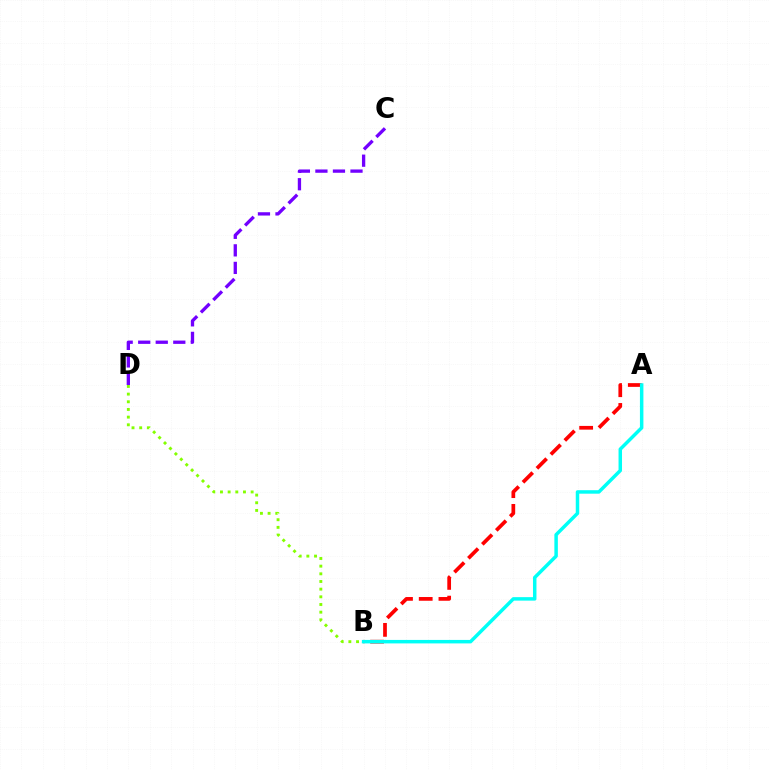{('A', 'B'): [{'color': '#ff0000', 'line_style': 'dashed', 'thickness': 2.68}, {'color': '#00fff6', 'line_style': 'solid', 'thickness': 2.51}], ('C', 'D'): [{'color': '#7200ff', 'line_style': 'dashed', 'thickness': 2.38}], ('B', 'D'): [{'color': '#84ff00', 'line_style': 'dotted', 'thickness': 2.08}]}